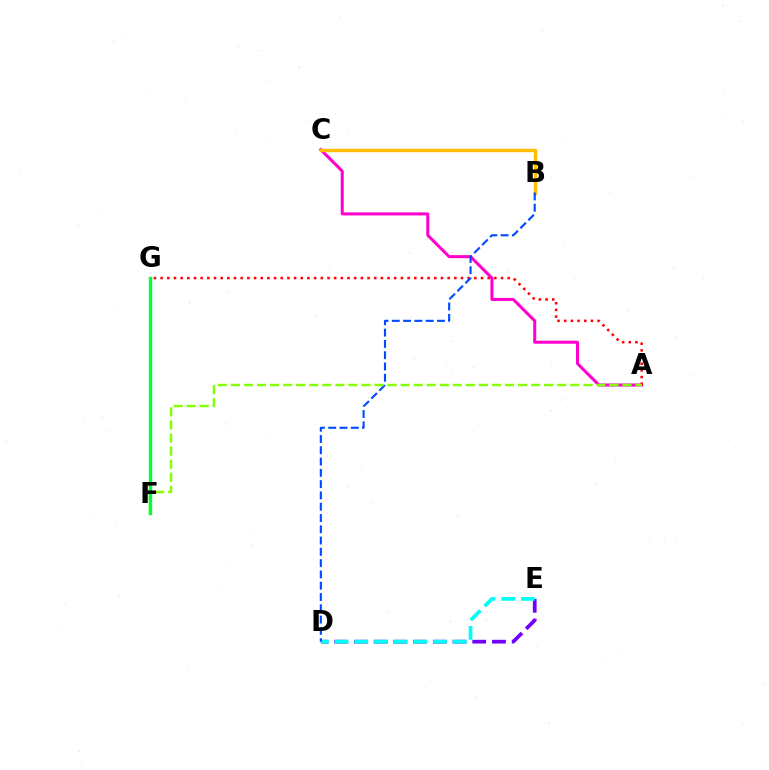{('A', 'C'): [{'color': '#ff00cf', 'line_style': 'solid', 'thickness': 2.18}], ('D', 'E'): [{'color': '#7200ff', 'line_style': 'dashed', 'thickness': 2.68}, {'color': '#00fff6', 'line_style': 'dashed', 'thickness': 2.67}], ('B', 'C'): [{'color': '#ffbd00', 'line_style': 'solid', 'thickness': 2.45}], ('A', 'G'): [{'color': '#ff0000', 'line_style': 'dotted', 'thickness': 1.81}], ('B', 'D'): [{'color': '#004bff', 'line_style': 'dashed', 'thickness': 1.53}], ('A', 'F'): [{'color': '#84ff00', 'line_style': 'dashed', 'thickness': 1.77}], ('F', 'G'): [{'color': '#00ff39', 'line_style': 'solid', 'thickness': 2.44}]}